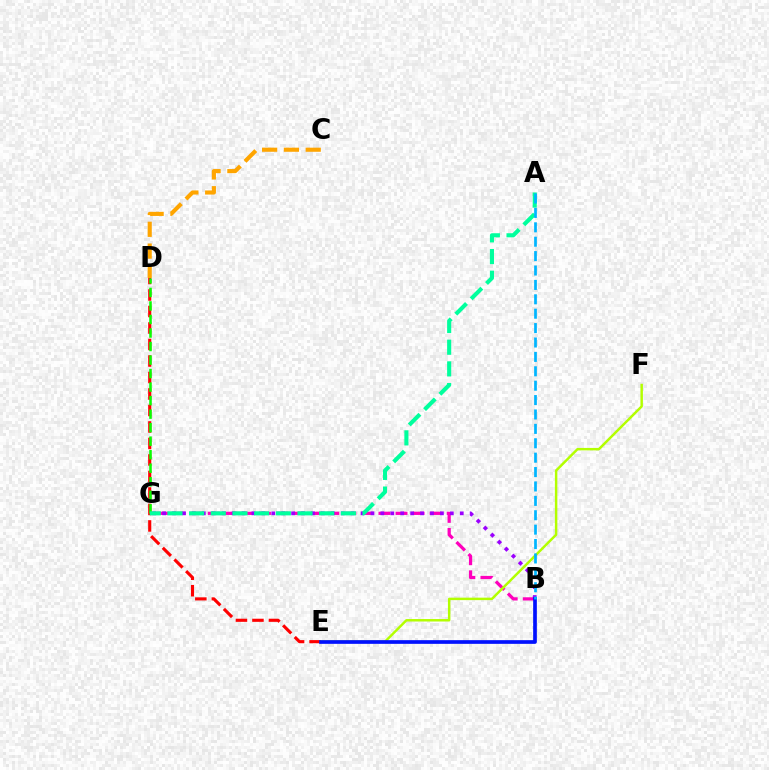{('B', 'G'): [{'color': '#ff00bd', 'line_style': 'dashed', 'thickness': 2.32}, {'color': '#9b00ff', 'line_style': 'dotted', 'thickness': 2.7}], ('C', 'D'): [{'color': '#ffa500', 'line_style': 'dashed', 'thickness': 2.96}], ('D', 'E'): [{'color': '#ff0000', 'line_style': 'dashed', 'thickness': 2.24}], ('E', 'F'): [{'color': '#b3ff00', 'line_style': 'solid', 'thickness': 1.78}], ('D', 'G'): [{'color': '#08ff00', 'line_style': 'dashed', 'thickness': 1.84}], ('B', 'E'): [{'color': '#0010ff', 'line_style': 'solid', 'thickness': 2.65}], ('A', 'G'): [{'color': '#00ff9d', 'line_style': 'dashed', 'thickness': 2.95}], ('A', 'B'): [{'color': '#00b5ff', 'line_style': 'dashed', 'thickness': 1.96}]}